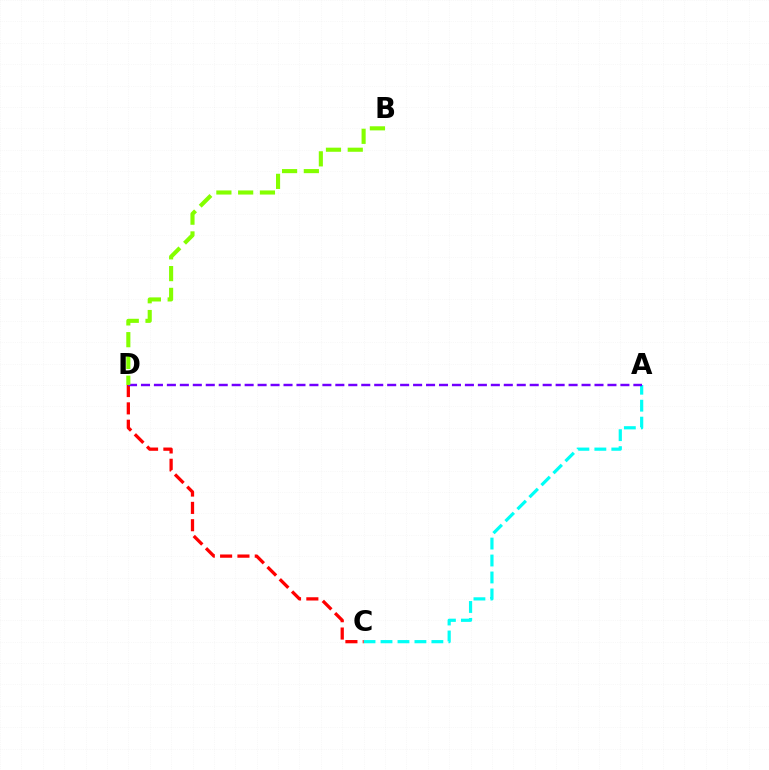{('A', 'C'): [{'color': '#00fff6', 'line_style': 'dashed', 'thickness': 2.3}], ('C', 'D'): [{'color': '#ff0000', 'line_style': 'dashed', 'thickness': 2.35}], ('A', 'D'): [{'color': '#7200ff', 'line_style': 'dashed', 'thickness': 1.76}], ('B', 'D'): [{'color': '#84ff00', 'line_style': 'dashed', 'thickness': 2.96}]}